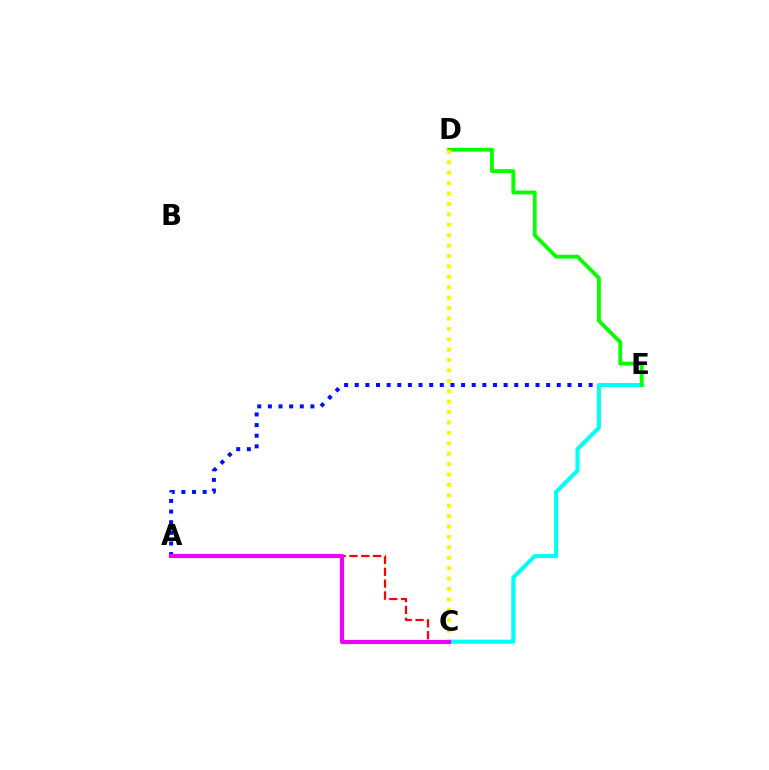{('A', 'E'): [{'color': '#0010ff', 'line_style': 'dotted', 'thickness': 2.89}], ('C', 'E'): [{'color': '#00fff6', 'line_style': 'solid', 'thickness': 2.92}], ('D', 'E'): [{'color': '#08ff00', 'line_style': 'solid', 'thickness': 2.77}], ('A', 'C'): [{'color': '#ff0000', 'line_style': 'dashed', 'thickness': 1.61}, {'color': '#ee00ff', 'line_style': 'solid', 'thickness': 3.0}], ('C', 'D'): [{'color': '#fcf500', 'line_style': 'dotted', 'thickness': 2.83}]}